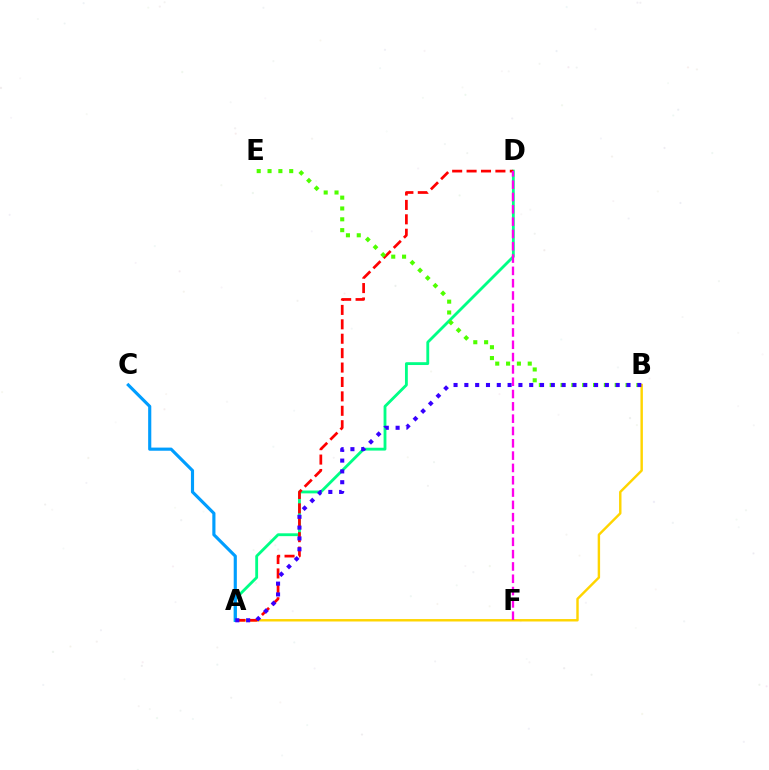{('A', 'B'): [{'color': '#ffd500', 'line_style': 'solid', 'thickness': 1.75}, {'color': '#3700ff', 'line_style': 'dotted', 'thickness': 2.94}], ('A', 'D'): [{'color': '#00ff86', 'line_style': 'solid', 'thickness': 2.04}, {'color': '#ff0000', 'line_style': 'dashed', 'thickness': 1.96}], ('A', 'C'): [{'color': '#009eff', 'line_style': 'solid', 'thickness': 2.26}], ('B', 'E'): [{'color': '#4fff00', 'line_style': 'dotted', 'thickness': 2.94}], ('D', 'F'): [{'color': '#ff00ed', 'line_style': 'dashed', 'thickness': 1.67}]}